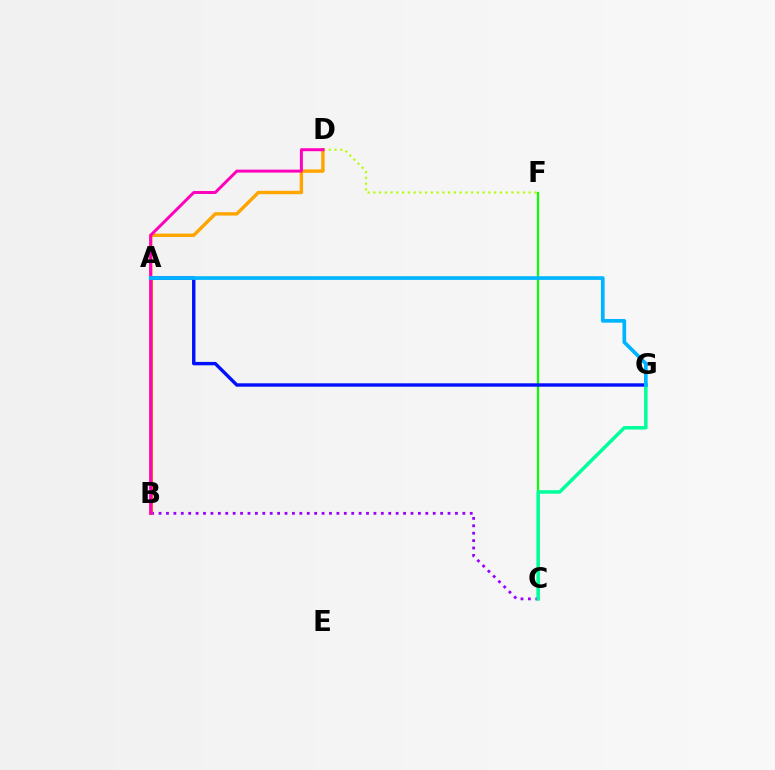{('A', 'B'): [{'color': '#ff0000', 'line_style': 'solid', 'thickness': 2.55}], ('C', 'F'): [{'color': '#08ff00', 'line_style': 'solid', 'thickness': 1.57}], ('D', 'F'): [{'color': '#b3ff00', 'line_style': 'dotted', 'thickness': 1.56}], ('B', 'C'): [{'color': '#9b00ff', 'line_style': 'dotted', 'thickness': 2.01}], ('A', 'G'): [{'color': '#0010ff', 'line_style': 'solid', 'thickness': 2.45}, {'color': '#00b5ff', 'line_style': 'solid', 'thickness': 2.65}], ('B', 'D'): [{'color': '#ffa500', 'line_style': 'solid', 'thickness': 2.44}, {'color': '#ff00bd', 'line_style': 'solid', 'thickness': 2.13}], ('C', 'G'): [{'color': '#00ff9d', 'line_style': 'solid', 'thickness': 2.51}]}